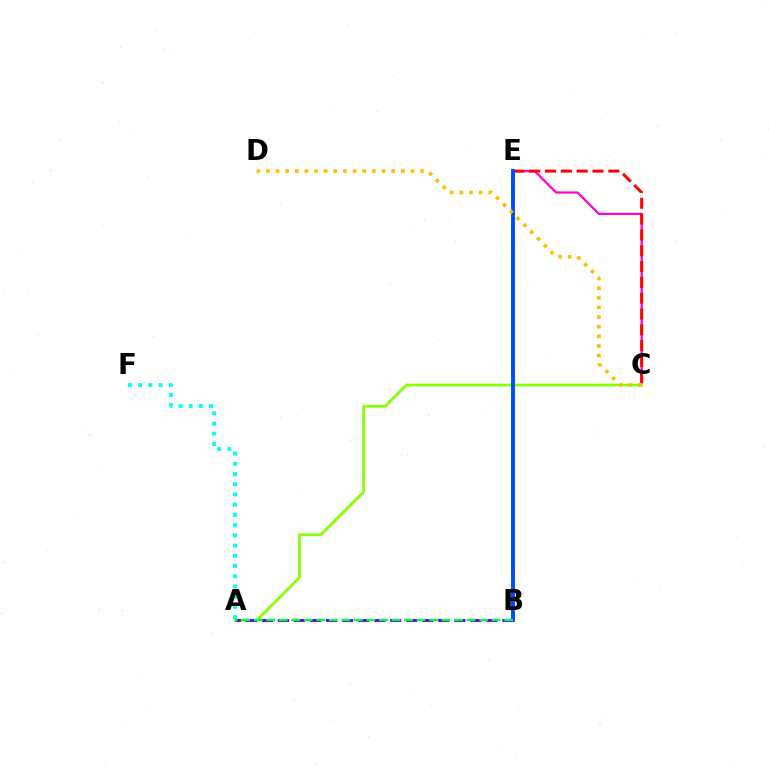{('C', 'E'): [{'color': '#ff00cf', 'line_style': 'solid', 'thickness': 1.6}, {'color': '#ff0000', 'line_style': 'dashed', 'thickness': 2.15}], ('A', 'C'): [{'color': '#84ff00', 'line_style': 'solid', 'thickness': 1.92}], ('B', 'E'): [{'color': '#004bff', 'line_style': 'solid', 'thickness': 2.81}], ('A', 'B'): [{'color': '#7200ff', 'line_style': 'dashed', 'thickness': 2.18}, {'color': '#00ff39', 'line_style': 'dashed', 'thickness': 1.7}], ('C', 'D'): [{'color': '#ffbd00', 'line_style': 'dotted', 'thickness': 2.62}], ('A', 'F'): [{'color': '#00fff6', 'line_style': 'dotted', 'thickness': 2.78}]}